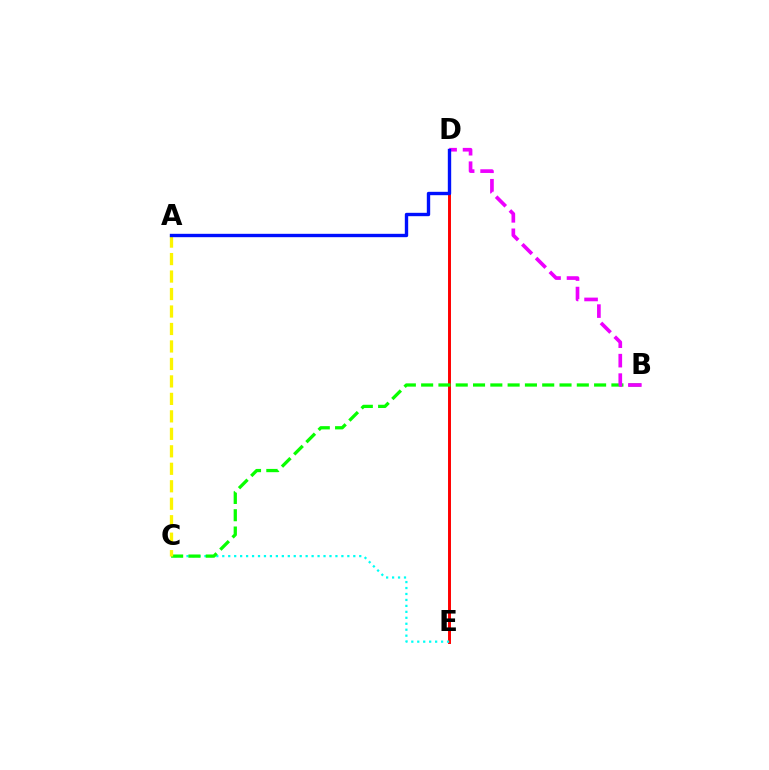{('D', 'E'): [{'color': '#ff0000', 'line_style': 'solid', 'thickness': 2.12}], ('C', 'E'): [{'color': '#00fff6', 'line_style': 'dotted', 'thickness': 1.62}], ('B', 'C'): [{'color': '#08ff00', 'line_style': 'dashed', 'thickness': 2.35}], ('A', 'C'): [{'color': '#fcf500', 'line_style': 'dashed', 'thickness': 2.37}], ('B', 'D'): [{'color': '#ee00ff', 'line_style': 'dashed', 'thickness': 2.65}], ('A', 'D'): [{'color': '#0010ff', 'line_style': 'solid', 'thickness': 2.43}]}